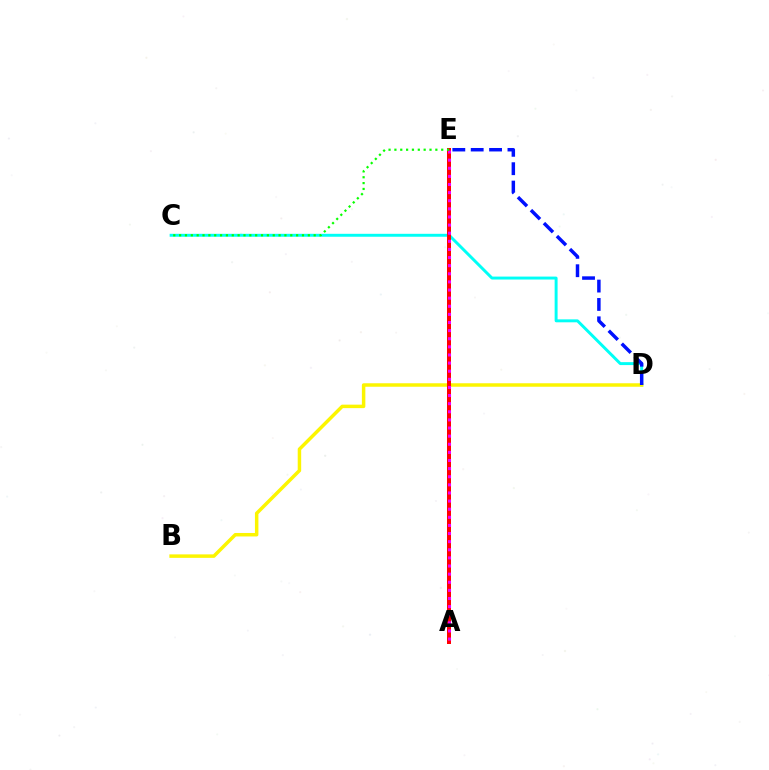{('C', 'D'): [{'color': '#00fff6', 'line_style': 'solid', 'thickness': 2.12}], ('B', 'D'): [{'color': '#fcf500', 'line_style': 'solid', 'thickness': 2.5}], ('A', 'E'): [{'color': '#ff0000', 'line_style': 'solid', 'thickness': 2.88}, {'color': '#ee00ff', 'line_style': 'dotted', 'thickness': 2.21}], ('D', 'E'): [{'color': '#0010ff', 'line_style': 'dashed', 'thickness': 2.5}], ('C', 'E'): [{'color': '#08ff00', 'line_style': 'dotted', 'thickness': 1.59}]}